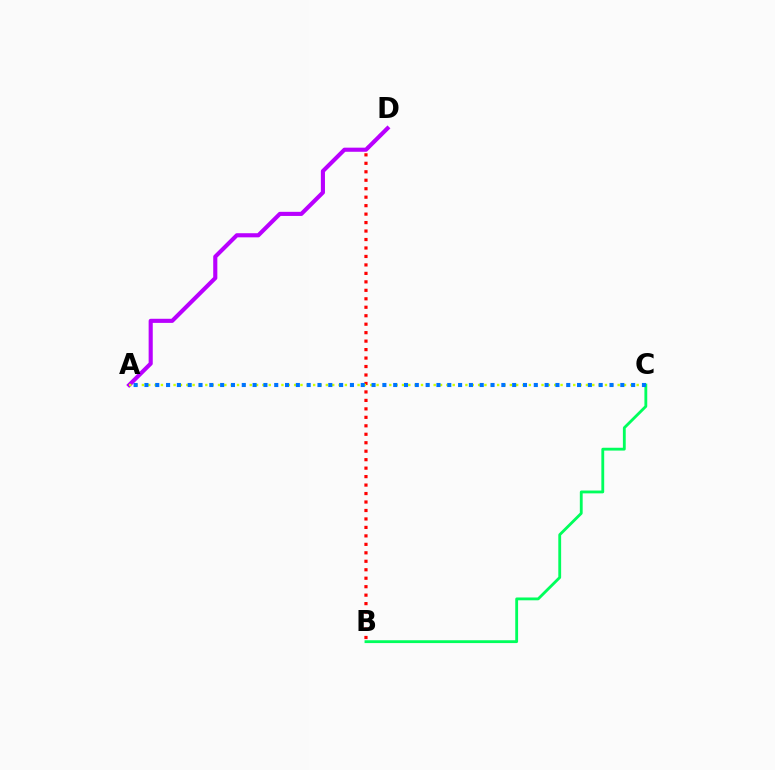{('B', 'C'): [{'color': '#00ff5c', 'line_style': 'solid', 'thickness': 2.04}], ('B', 'D'): [{'color': '#ff0000', 'line_style': 'dotted', 'thickness': 2.3}], ('A', 'D'): [{'color': '#b900ff', 'line_style': 'solid', 'thickness': 2.96}], ('A', 'C'): [{'color': '#d1ff00', 'line_style': 'dotted', 'thickness': 1.72}, {'color': '#0074ff', 'line_style': 'dotted', 'thickness': 2.94}]}